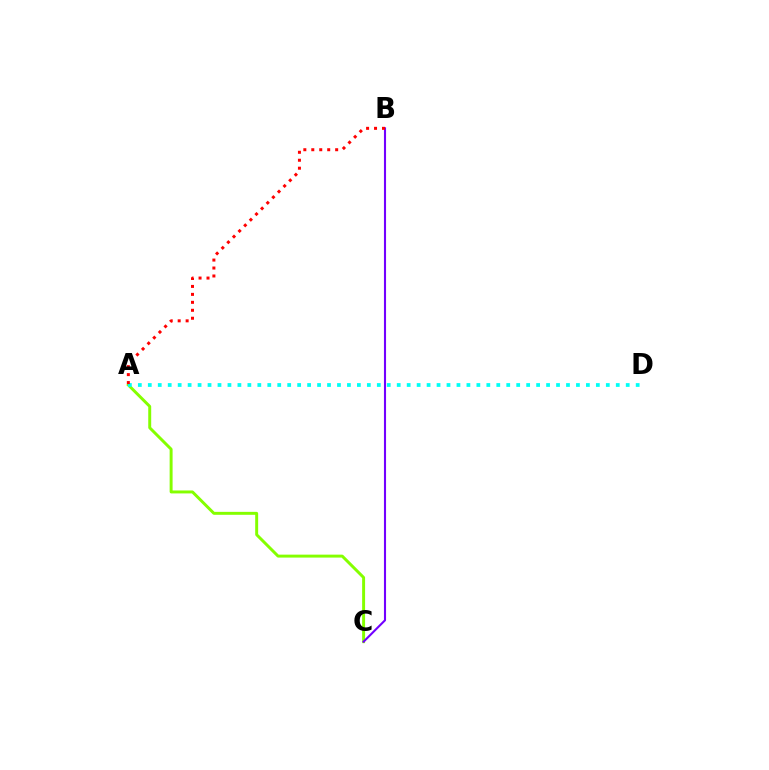{('A', 'C'): [{'color': '#84ff00', 'line_style': 'solid', 'thickness': 2.13}], ('B', 'C'): [{'color': '#7200ff', 'line_style': 'solid', 'thickness': 1.51}], ('A', 'D'): [{'color': '#00fff6', 'line_style': 'dotted', 'thickness': 2.71}], ('A', 'B'): [{'color': '#ff0000', 'line_style': 'dotted', 'thickness': 2.16}]}